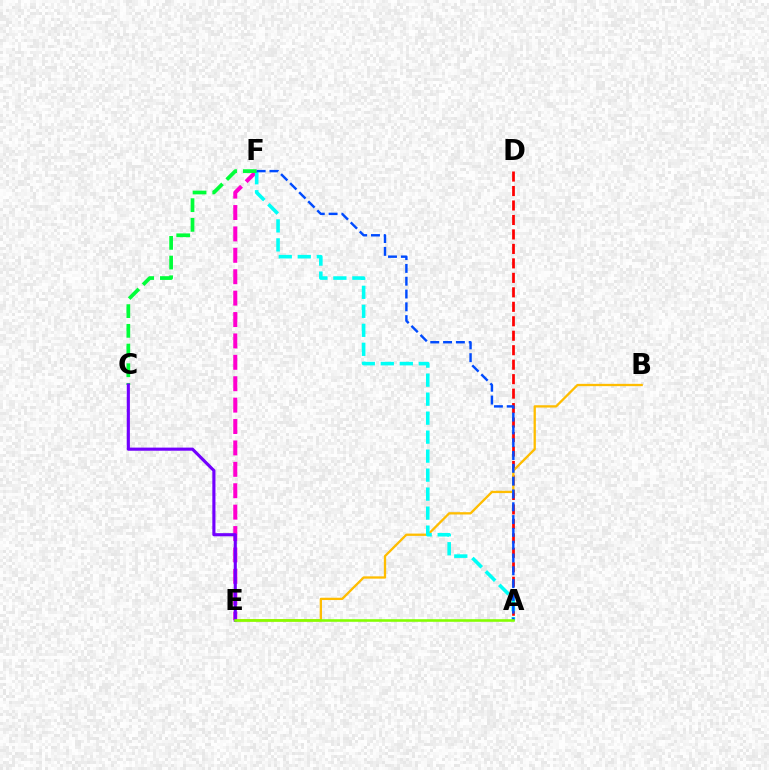{('E', 'F'): [{'color': '#ff00cf', 'line_style': 'dashed', 'thickness': 2.91}], ('A', 'D'): [{'color': '#ff0000', 'line_style': 'dashed', 'thickness': 1.97}], ('B', 'E'): [{'color': '#ffbd00', 'line_style': 'solid', 'thickness': 1.66}], ('A', 'F'): [{'color': '#00fff6', 'line_style': 'dashed', 'thickness': 2.58}, {'color': '#004bff', 'line_style': 'dashed', 'thickness': 1.74}], ('C', 'F'): [{'color': '#00ff39', 'line_style': 'dashed', 'thickness': 2.68}], ('C', 'E'): [{'color': '#7200ff', 'line_style': 'solid', 'thickness': 2.25}], ('A', 'E'): [{'color': '#84ff00', 'line_style': 'solid', 'thickness': 1.87}]}